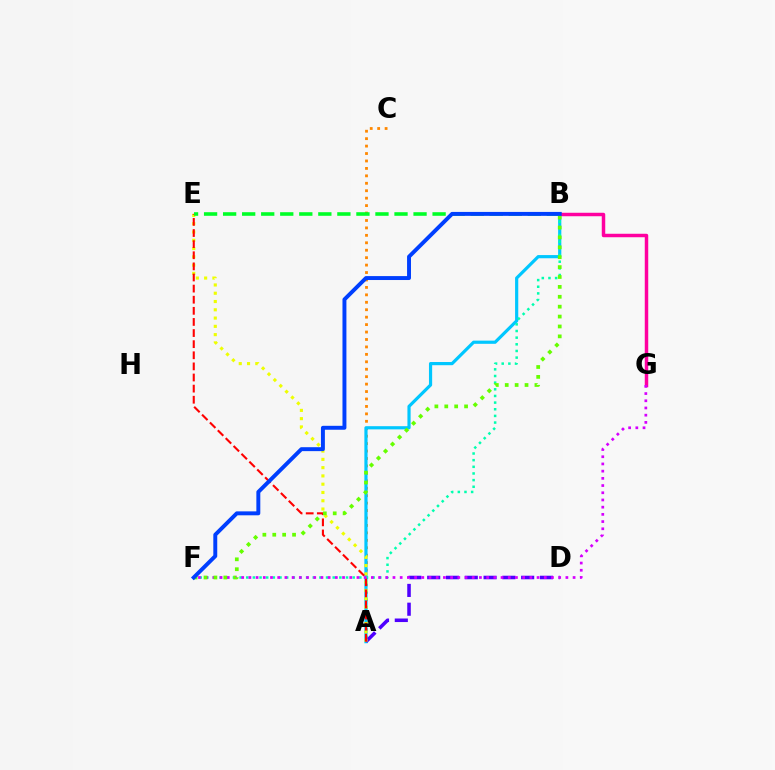{('A', 'C'): [{'color': '#ff8800', 'line_style': 'dotted', 'thickness': 2.02}], ('A', 'B'): [{'color': '#00c7ff', 'line_style': 'solid', 'thickness': 2.29}], ('A', 'D'): [{'color': '#4f00ff', 'line_style': 'dashed', 'thickness': 2.55}], ('B', 'F'): [{'color': '#00ffaf', 'line_style': 'dotted', 'thickness': 1.81}, {'color': '#66ff00', 'line_style': 'dotted', 'thickness': 2.69}, {'color': '#003fff', 'line_style': 'solid', 'thickness': 2.83}], ('A', 'E'): [{'color': '#eeff00', 'line_style': 'dotted', 'thickness': 2.25}, {'color': '#ff0000', 'line_style': 'dashed', 'thickness': 1.51}], ('B', 'G'): [{'color': '#ff00a0', 'line_style': 'solid', 'thickness': 2.5}], ('F', 'G'): [{'color': '#d600ff', 'line_style': 'dotted', 'thickness': 1.96}], ('B', 'E'): [{'color': '#00ff27', 'line_style': 'dashed', 'thickness': 2.59}]}